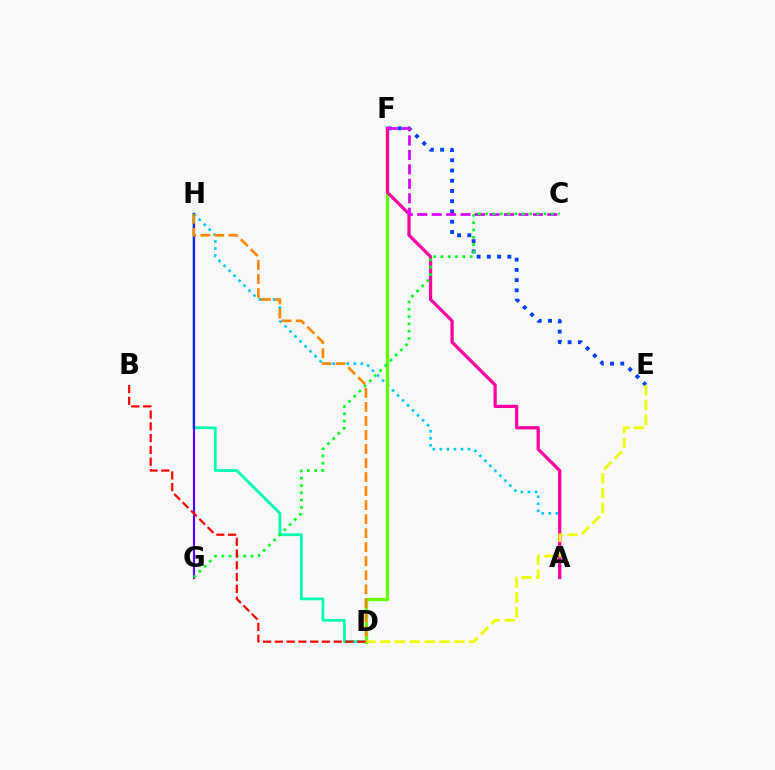{('E', 'F'): [{'color': '#003fff', 'line_style': 'dotted', 'thickness': 2.78}], ('A', 'H'): [{'color': '#00c7ff', 'line_style': 'dotted', 'thickness': 1.91}], ('D', 'F'): [{'color': '#66ff00', 'line_style': 'solid', 'thickness': 2.39}], ('A', 'F'): [{'color': '#ff00a0', 'line_style': 'solid', 'thickness': 2.34}], ('D', 'H'): [{'color': '#00ffaf', 'line_style': 'solid', 'thickness': 1.99}, {'color': '#ff8800', 'line_style': 'dashed', 'thickness': 1.91}], ('C', 'F'): [{'color': '#d600ff', 'line_style': 'dashed', 'thickness': 1.96}], ('D', 'E'): [{'color': '#eeff00', 'line_style': 'dashed', 'thickness': 2.01}], ('G', 'H'): [{'color': '#4f00ff', 'line_style': 'solid', 'thickness': 1.53}], ('C', 'G'): [{'color': '#00ff27', 'line_style': 'dotted', 'thickness': 1.98}], ('B', 'D'): [{'color': '#ff0000', 'line_style': 'dashed', 'thickness': 1.6}]}